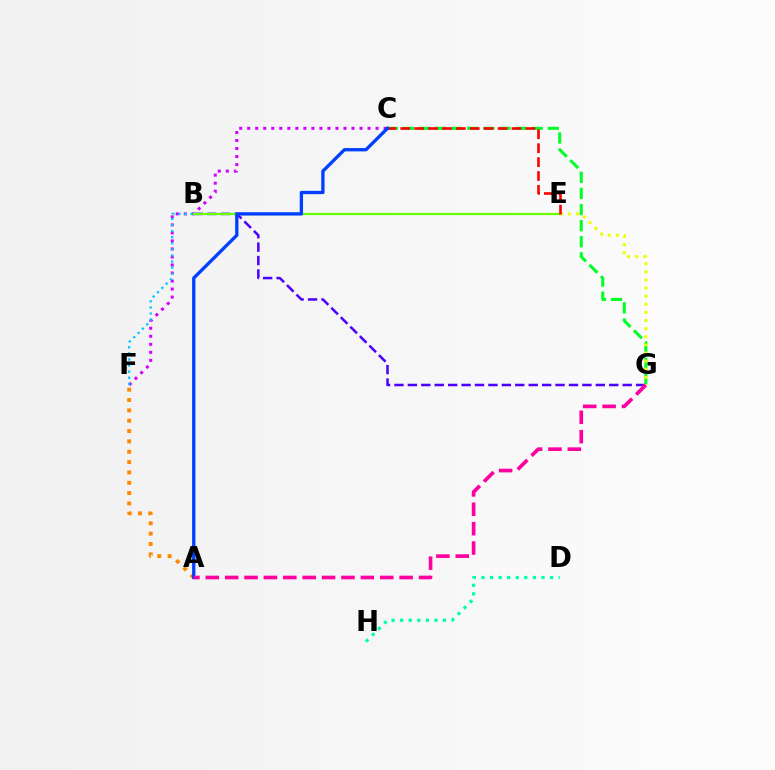{('C', 'G'): [{'color': '#00ff27', 'line_style': 'dashed', 'thickness': 2.19}], ('D', 'H'): [{'color': '#00ffaf', 'line_style': 'dotted', 'thickness': 2.33}], ('C', 'F'): [{'color': '#d600ff', 'line_style': 'dotted', 'thickness': 2.18}], ('B', 'G'): [{'color': '#4f00ff', 'line_style': 'dashed', 'thickness': 1.82}], ('B', 'E'): [{'color': '#66ff00', 'line_style': 'solid', 'thickness': 1.58}], ('A', 'F'): [{'color': '#ff8800', 'line_style': 'dotted', 'thickness': 2.81}], ('E', 'G'): [{'color': '#eeff00', 'line_style': 'dotted', 'thickness': 2.21}], ('C', 'E'): [{'color': '#ff0000', 'line_style': 'dashed', 'thickness': 1.89}], ('A', 'C'): [{'color': '#003fff', 'line_style': 'solid', 'thickness': 2.38}], ('A', 'G'): [{'color': '#ff00a0', 'line_style': 'dashed', 'thickness': 2.63}], ('B', 'F'): [{'color': '#00c7ff', 'line_style': 'dotted', 'thickness': 1.66}]}